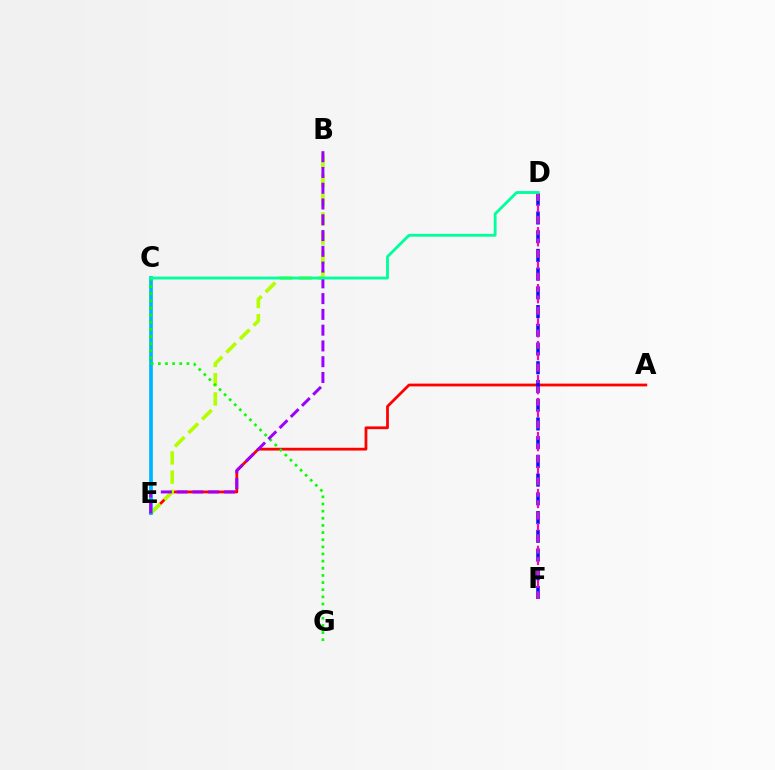{('A', 'E'): [{'color': '#ff0000', 'line_style': 'solid', 'thickness': 1.99}], ('B', 'E'): [{'color': '#b3ff00', 'line_style': 'dashed', 'thickness': 2.61}, {'color': '#9b00ff', 'line_style': 'dashed', 'thickness': 2.14}], ('C', 'E'): [{'color': '#ffa500', 'line_style': 'dotted', 'thickness': 1.53}, {'color': '#00b5ff', 'line_style': 'solid', 'thickness': 2.68}], ('D', 'F'): [{'color': '#0010ff', 'line_style': 'dashed', 'thickness': 2.54}, {'color': '#ff00bd', 'line_style': 'dashed', 'thickness': 1.55}], ('C', 'G'): [{'color': '#08ff00', 'line_style': 'dotted', 'thickness': 1.94}], ('C', 'D'): [{'color': '#00ff9d', 'line_style': 'solid', 'thickness': 2.05}]}